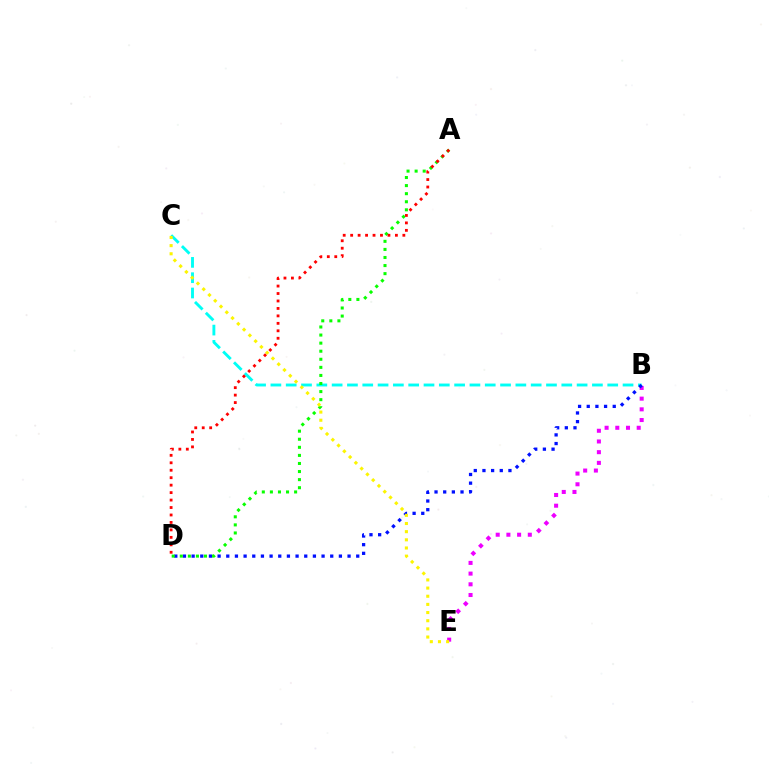{('B', 'C'): [{'color': '#00fff6', 'line_style': 'dashed', 'thickness': 2.08}], ('B', 'E'): [{'color': '#ee00ff', 'line_style': 'dotted', 'thickness': 2.91}], ('B', 'D'): [{'color': '#0010ff', 'line_style': 'dotted', 'thickness': 2.35}], ('A', 'D'): [{'color': '#08ff00', 'line_style': 'dotted', 'thickness': 2.19}, {'color': '#ff0000', 'line_style': 'dotted', 'thickness': 2.03}], ('C', 'E'): [{'color': '#fcf500', 'line_style': 'dotted', 'thickness': 2.22}]}